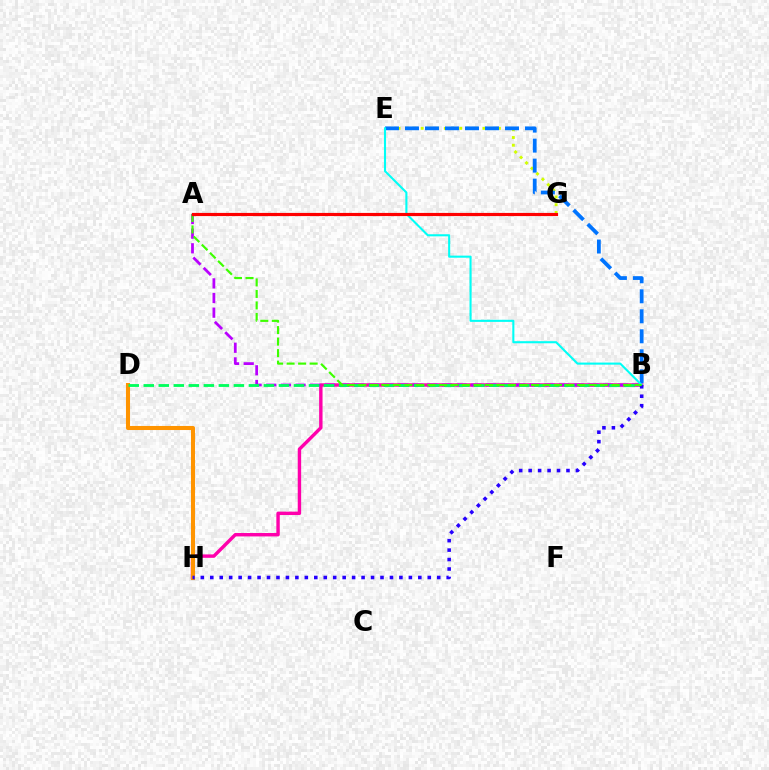{('B', 'H'): [{'color': '#ff00ac', 'line_style': 'solid', 'thickness': 2.46}, {'color': '#2500ff', 'line_style': 'dotted', 'thickness': 2.57}], ('E', 'G'): [{'color': '#d1ff00', 'line_style': 'dotted', 'thickness': 2.1}], ('A', 'B'): [{'color': '#b900ff', 'line_style': 'dashed', 'thickness': 1.99}, {'color': '#3dff00', 'line_style': 'dashed', 'thickness': 1.56}], ('B', 'E'): [{'color': '#0074ff', 'line_style': 'dashed', 'thickness': 2.72}, {'color': '#00fff6', 'line_style': 'solid', 'thickness': 1.5}], ('D', 'H'): [{'color': '#ff9400', 'line_style': 'solid', 'thickness': 2.93}], ('B', 'D'): [{'color': '#00ff5c', 'line_style': 'dashed', 'thickness': 2.04}], ('A', 'G'): [{'color': '#ff0000', 'line_style': 'solid', 'thickness': 2.28}]}